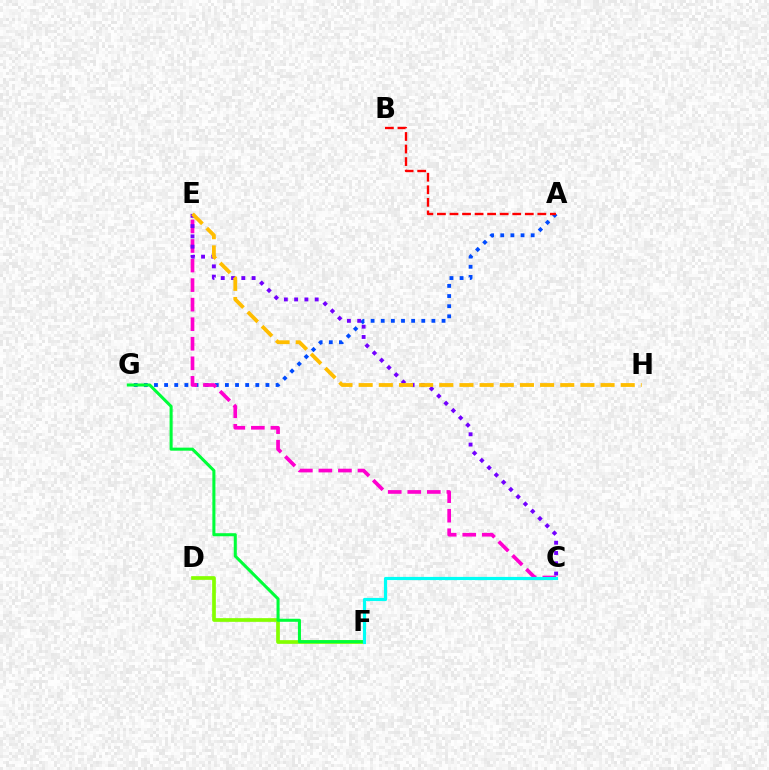{('A', 'G'): [{'color': '#004bff', 'line_style': 'dotted', 'thickness': 2.75}], ('C', 'E'): [{'color': '#ff00cf', 'line_style': 'dashed', 'thickness': 2.66}, {'color': '#7200ff', 'line_style': 'dotted', 'thickness': 2.79}], ('D', 'F'): [{'color': '#84ff00', 'line_style': 'solid', 'thickness': 2.66}], ('A', 'B'): [{'color': '#ff0000', 'line_style': 'dashed', 'thickness': 1.7}], ('E', 'H'): [{'color': '#ffbd00', 'line_style': 'dashed', 'thickness': 2.74}], ('F', 'G'): [{'color': '#00ff39', 'line_style': 'solid', 'thickness': 2.19}], ('C', 'F'): [{'color': '#00fff6', 'line_style': 'solid', 'thickness': 2.28}]}